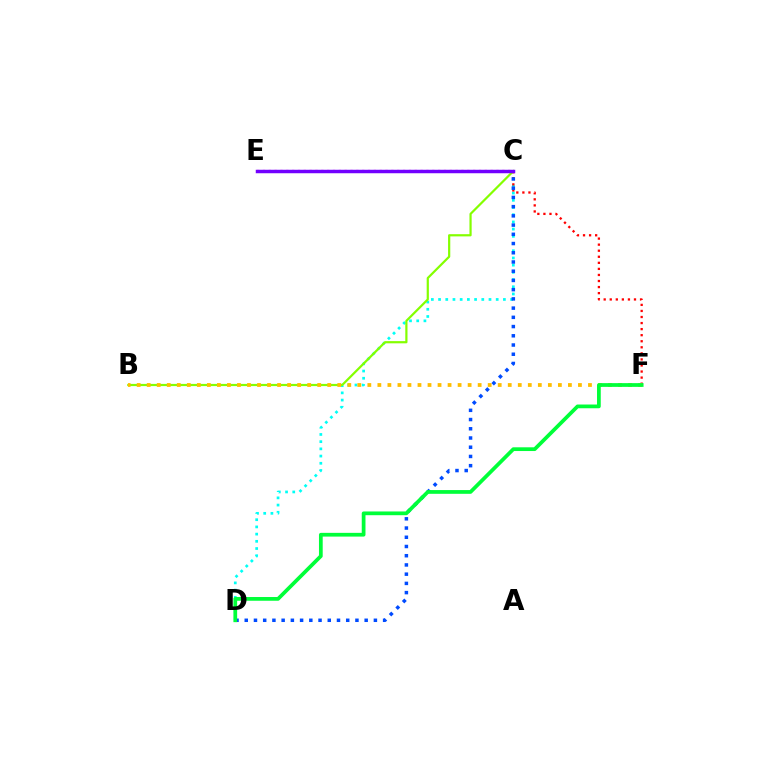{('C', 'D'): [{'color': '#00fff6', 'line_style': 'dotted', 'thickness': 1.96}, {'color': '#004bff', 'line_style': 'dotted', 'thickness': 2.51}], ('C', 'F'): [{'color': '#ff0000', 'line_style': 'dotted', 'thickness': 1.65}], ('B', 'C'): [{'color': '#84ff00', 'line_style': 'solid', 'thickness': 1.59}], ('C', 'E'): [{'color': '#ff00cf', 'line_style': 'dotted', 'thickness': 1.59}, {'color': '#7200ff', 'line_style': 'solid', 'thickness': 2.5}], ('B', 'F'): [{'color': '#ffbd00', 'line_style': 'dotted', 'thickness': 2.72}], ('D', 'F'): [{'color': '#00ff39', 'line_style': 'solid', 'thickness': 2.69}]}